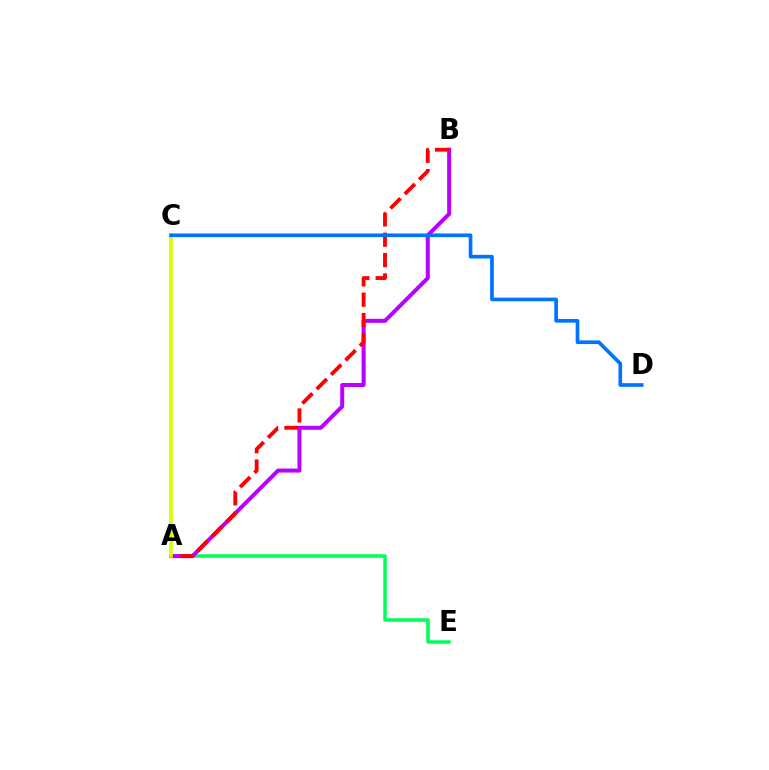{('A', 'E'): [{'color': '#00ff5c', 'line_style': 'solid', 'thickness': 2.52}], ('A', 'B'): [{'color': '#b900ff', 'line_style': 'solid', 'thickness': 2.88}, {'color': '#ff0000', 'line_style': 'dashed', 'thickness': 2.76}], ('A', 'C'): [{'color': '#d1ff00', 'line_style': 'solid', 'thickness': 2.54}], ('C', 'D'): [{'color': '#0074ff', 'line_style': 'solid', 'thickness': 2.65}]}